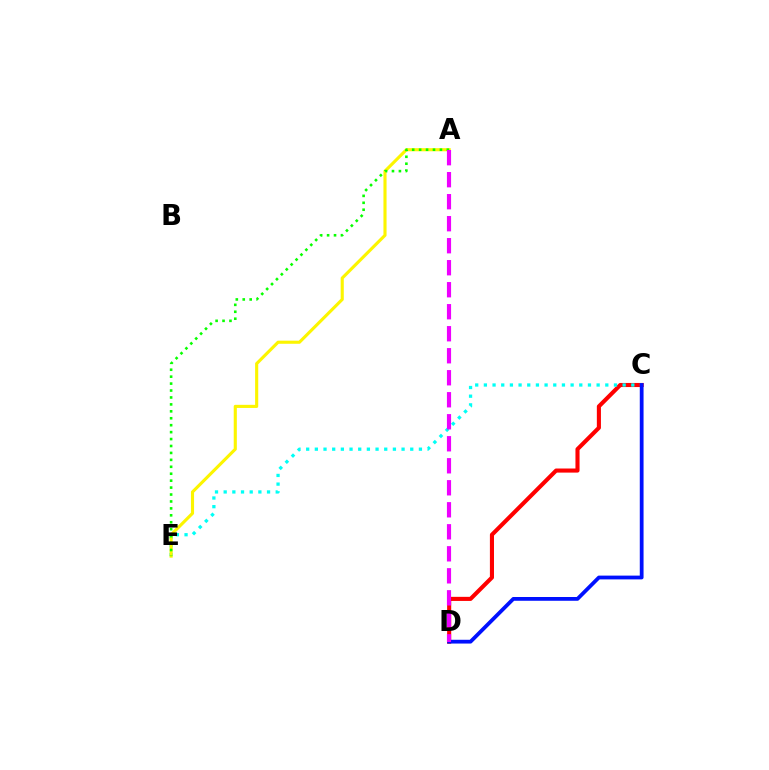{('C', 'D'): [{'color': '#ff0000', 'line_style': 'solid', 'thickness': 2.95}, {'color': '#0010ff', 'line_style': 'solid', 'thickness': 2.72}], ('C', 'E'): [{'color': '#00fff6', 'line_style': 'dotted', 'thickness': 2.36}], ('A', 'E'): [{'color': '#fcf500', 'line_style': 'solid', 'thickness': 2.24}, {'color': '#08ff00', 'line_style': 'dotted', 'thickness': 1.88}], ('A', 'D'): [{'color': '#ee00ff', 'line_style': 'dashed', 'thickness': 2.99}]}